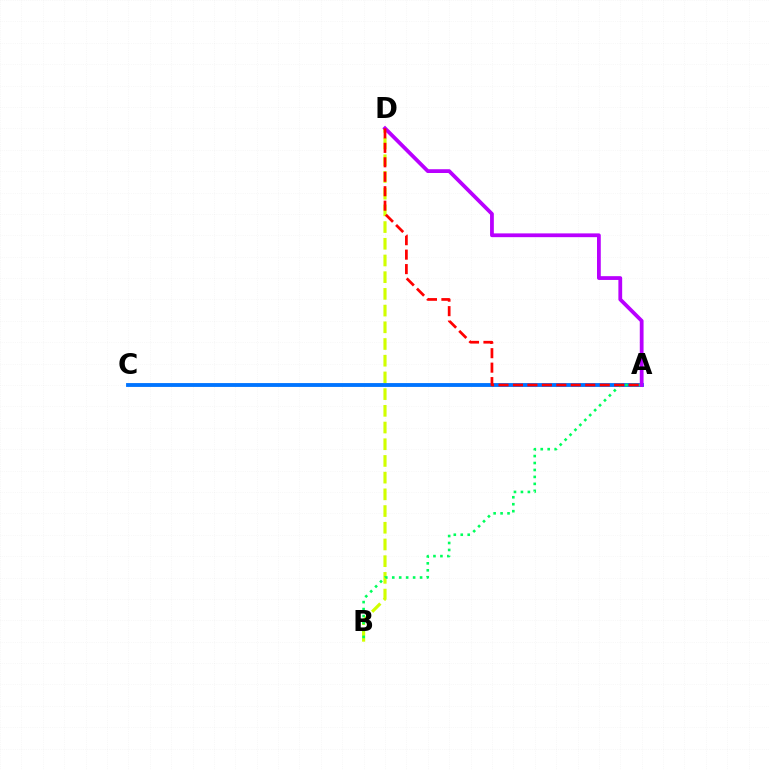{('B', 'D'): [{'color': '#d1ff00', 'line_style': 'dashed', 'thickness': 2.27}], ('A', 'C'): [{'color': '#0074ff', 'line_style': 'solid', 'thickness': 2.77}], ('A', 'B'): [{'color': '#00ff5c', 'line_style': 'dotted', 'thickness': 1.89}], ('A', 'D'): [{'color': '#b900ff', 'line_style': 'solid', 'thickness': 2.72}, {'color': '#ff0000', 'line_style': 'dashed', 'thickness': 1.96}]}